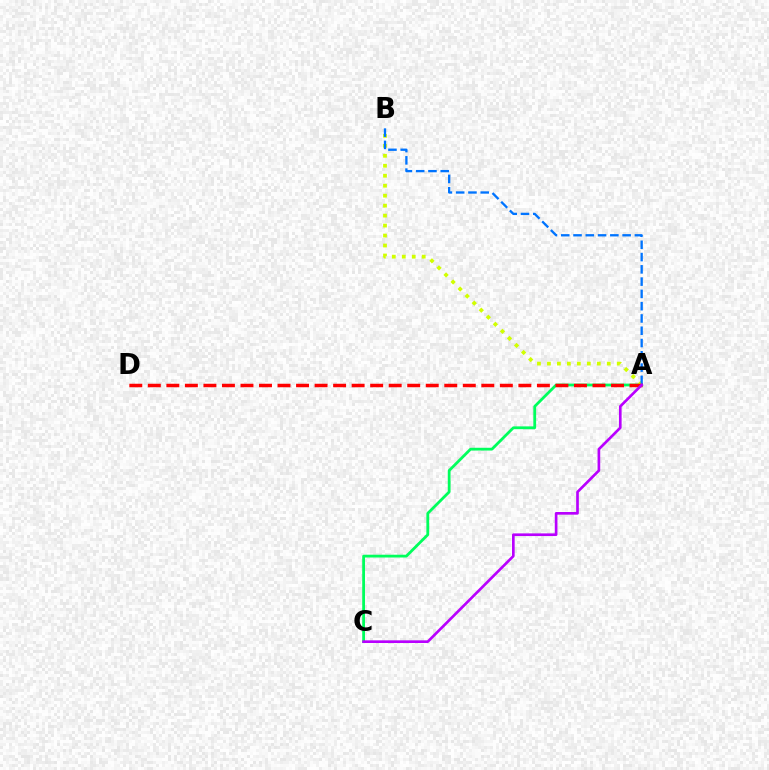{('A', 'C'): [{'color': '#00ff5c', 'line_style': 'solid', 'thickness': 2.01}, {'color': '#b900ff', 'line_style': 'solid', 'thickness': 1.92}], ('A', 'B'): [{'color': '#d1ff00', 'line_style': 'dotted', 'thickness': 2.71}, {'color': '#0074ff', 'line_style': 'dashed', 'thickness': 1.67}], ('A', 'D'): [{'color': '#ff0000', 'line_style': 'dashed', 'thickness': 2.52}]}